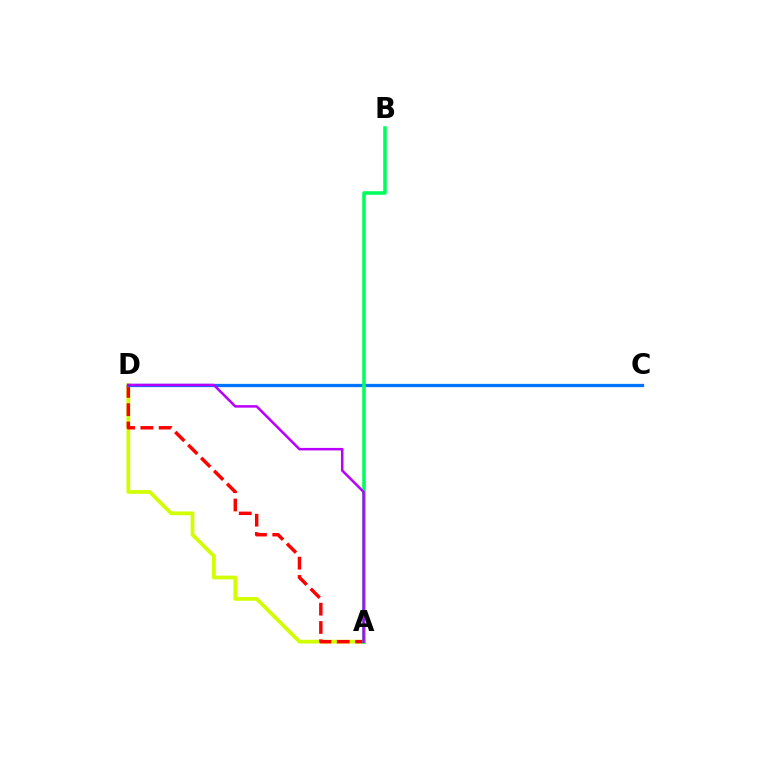{('A', 'D'): [{'color': '#d1ff00', 'line_style': 'solid', 'thickness': 2.71}, {'color': '#ff0000', 'line_style': 'dashed', 'thickness': 2.49}, {'color': '#b900ff', 'line_style': 'solid', 'thickness': 1.81}], ('C', 'D'): [{'color': '#0074ff', 'line_style': 'solid', 'thickness': 2.36}], ('A', 'B'): [{'color': '#00ff5c', 'line_style': 'solid', 'thickness': 2.56}]}